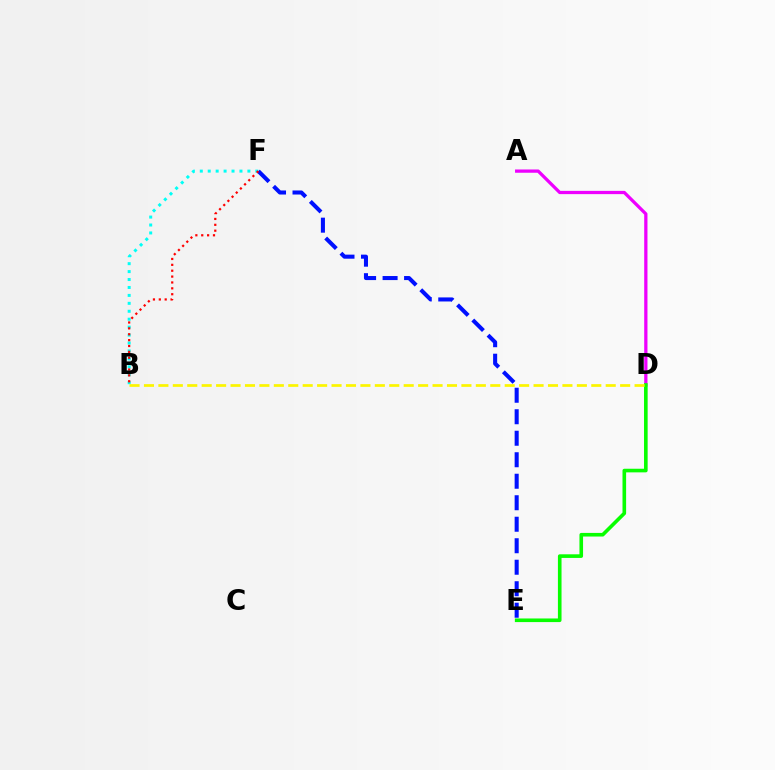{('B', 'F'): [{'color': '#00fff6', 'line_style': 'dotted', 'thickness': 2.16}, {'color': '#ff0000', 'line_style': 'dotted', 'thickness': 1.6}], ('A', 'D'): [{'color': '#ee00ff', 'line_style': 'solid', 'thickness': 2.35}], ('D', 'E'): [{'color': '#08ff00', 'line_style': 'solid', 'thickness': 2.61}], ('B', 'D'): [{'color': '#fcf500', 'line_style': 'dashed', 'thickness': 1.96}], ('E', 'F'): [{'color': '#0010ff', 'line_style': 'dashed', 'thickness': 2.92}]}